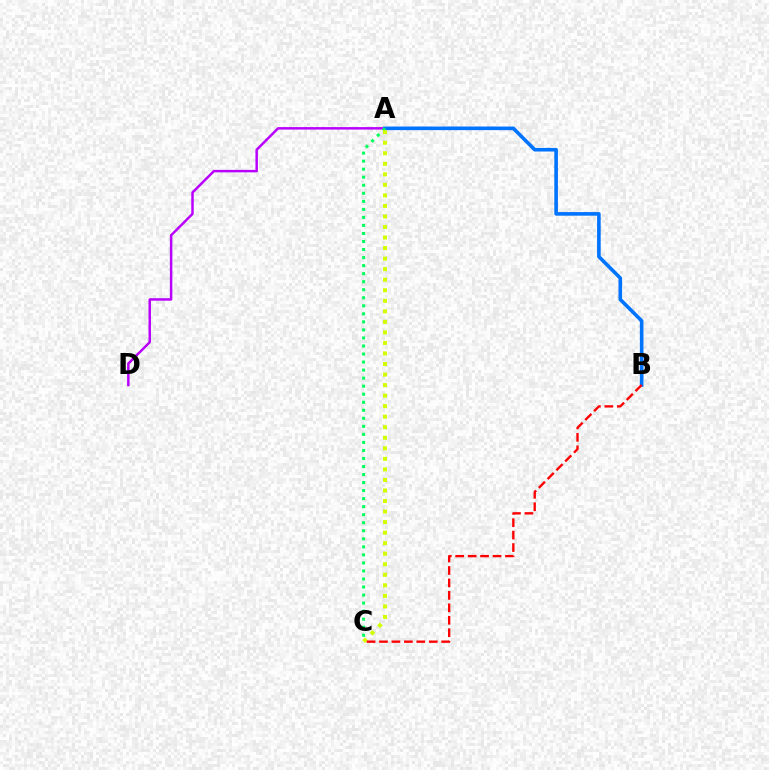{('A', 'D'): [{'color': '#b900ff', 'line_style': 'solid', 'thickness': 1.78}], ('A', 'B'): [{'color': '#0074ff', 'line_style': 'solid', 'thickness': 2.6}], ('A', 'C'): [{'color': '#00ff5c', 'line_style': 'dotted', 'thickness': 2.18}, {'color': '#d1ff00', 'line_style': 'dotted', 'thickness': 2.86}], ('B', 'C'): [{'color': '#ff0000', 'line_style': 'dashed', 'thickness': 1.69}]}